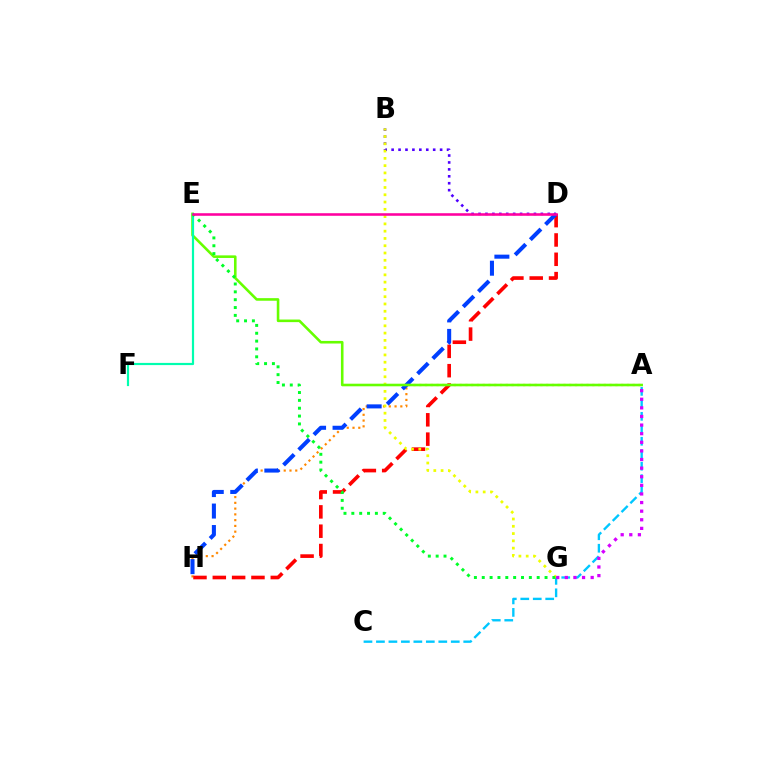{('A', 'H'): [{'color': '#ff8800', 'line_style': 'dotted', 'thickness': 1.57}], ('A', 'C'): [{'color': '#00c7ff', 'line_style': 'dashed', 'thickness': 1.69}], ('D', 'H'): [{'color': '#ff0000', 'line_style': 'dashed', 'thickness': 2.63}, {'color': '#003fff', 'line_style': 'dashed', 'thickness': 2.92}], ('B', 'D'): [{'color': '#4f00ff', 'line_style': 'dotted', 'thickness': 1.88}], ('B', 'G'): [{'color': '#eeff00', 'line_style': 'dotted', 'thickness': 1.98}], ('A', 'E'): [{'color': '#66ff00', 'line_style': 'solid', 'thickness': 1.87}], ('E', 'F'): [{'color': '#00ffaf', 'line_style': 'solid', 'thickness': 1.58}], ('A', 'G'): [{'color': '#d600ff', 'line_style': 'dotted', 'thickness': 2.34}], ('E', 'G'): [{'color': '#00ff27', 'line_style': 'dotted', 'thickness': 2.13}], ('D', 'E'): [{'color': '#ff00a0', 'line_style': 'solid', 'thickness': 1.85}]}